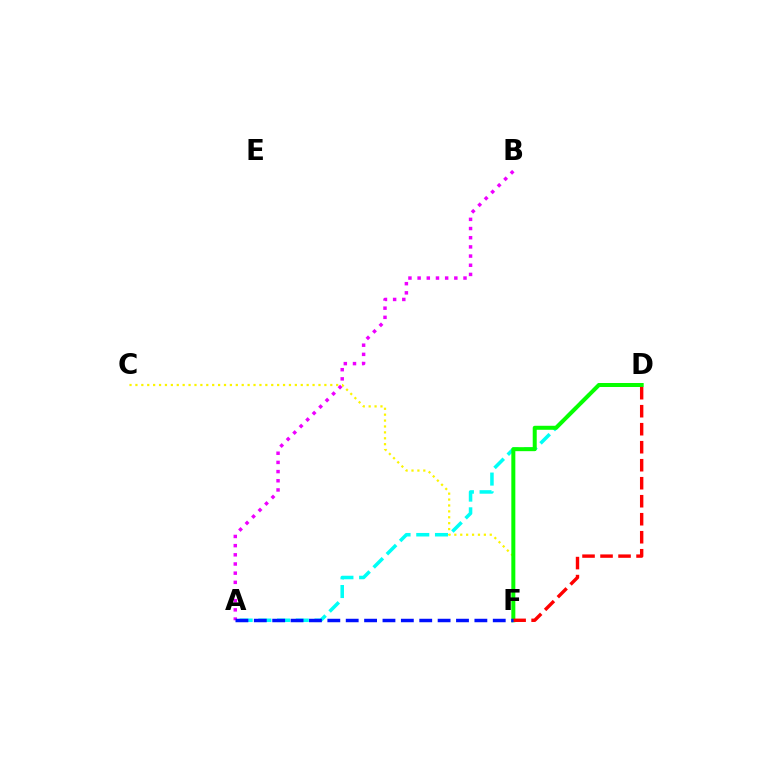{('C', 'F'): [{'color': '#fcf500', 'line_style': 'dotted', 'thickness': 1.6}], ('A', 'D'): [{'color': '#00fff6', 'line_style': 'dashed', 'thickness': 2.54}], ('A', 'B'): [{'color': '#ee00ff', 'line_style': 'dotted', 'thickness': 2.49}], ('D', 'F'): [{'color': '#08ff00', 'line_style': 'solid', 'thickness': 2.88}, {'color': '#ff0000', 'line_style': 'dashed', 'thickness': 2.45}], ('A', 'F'): [{'color': '#0010ff', 'line_style': 'dashed', 'thickness': 2.5}]}